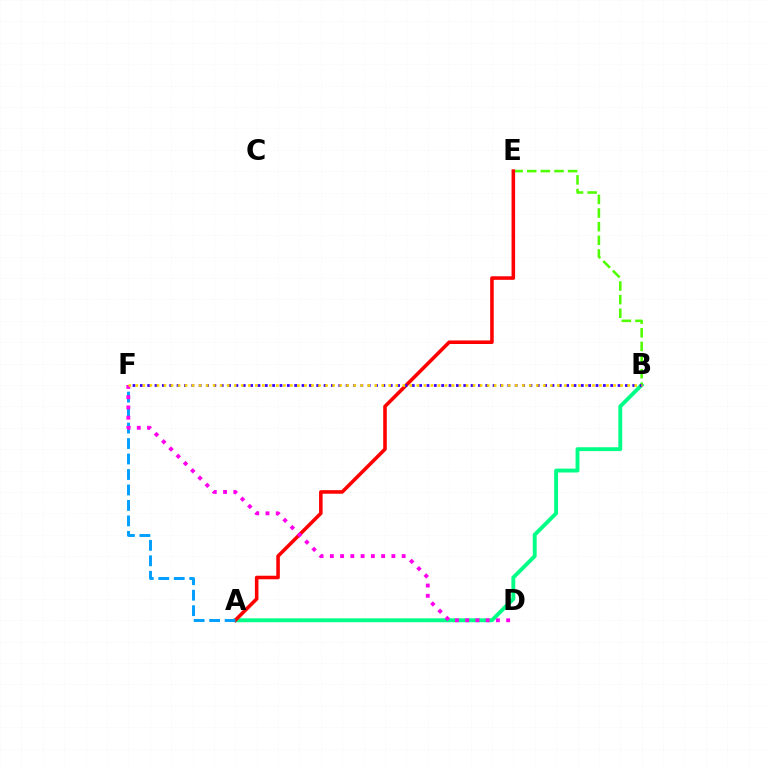{('A', 'B'): [{'color': '#00ff86', 'line_style': 'solid', 'thickness': 2.8}], ('B', 'E'): [{'color': '#4fff00', 'line_style': 'dashed', 'thickness': 1.85}], ('A', 'E'): [{'color': '#ff0000', 'line_style': 'solid', 'thickness': 2.56}], ('B', 'F'): [{'color': '#3700ff', 'line_style': 'dotted', 'thickness': 2.0}, {'color': '#ffd500', 'line_style': 'dotted', 'thickness': 1.91}], ('A', 'F'): [{'color': '#009eff', 'line_style': 'dashed', 'thickness': 2.1}], ('D', 'F'): [{'color': '#ff00ed', 'line_style': 'dotted', 'thickness': 2.79}]}